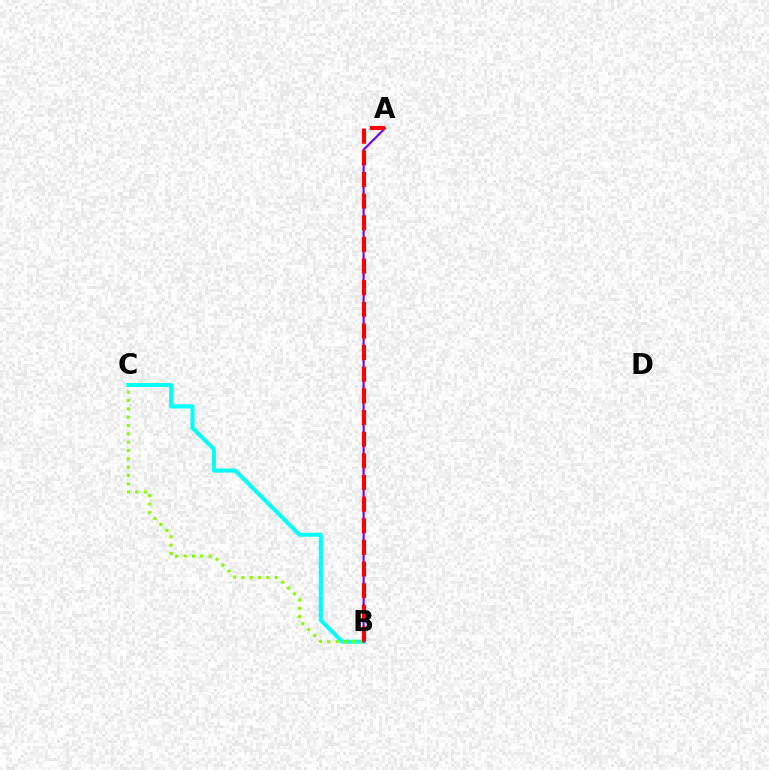{('B', 'C'): [{'color': '#00fff6', 'line_style': 'solid', 'thickness': 2.91}, {'color': '#84ff00', 'line_style': 'dotted', 'thickness': 2.26}], ('A', 'B'): [{'color': '#7200ff', 'line_style': 'solid', 'thickness': 1.53}, {'color': '#ff0000', 'line_style': 'dashed', 'thickness': 2.94}]}